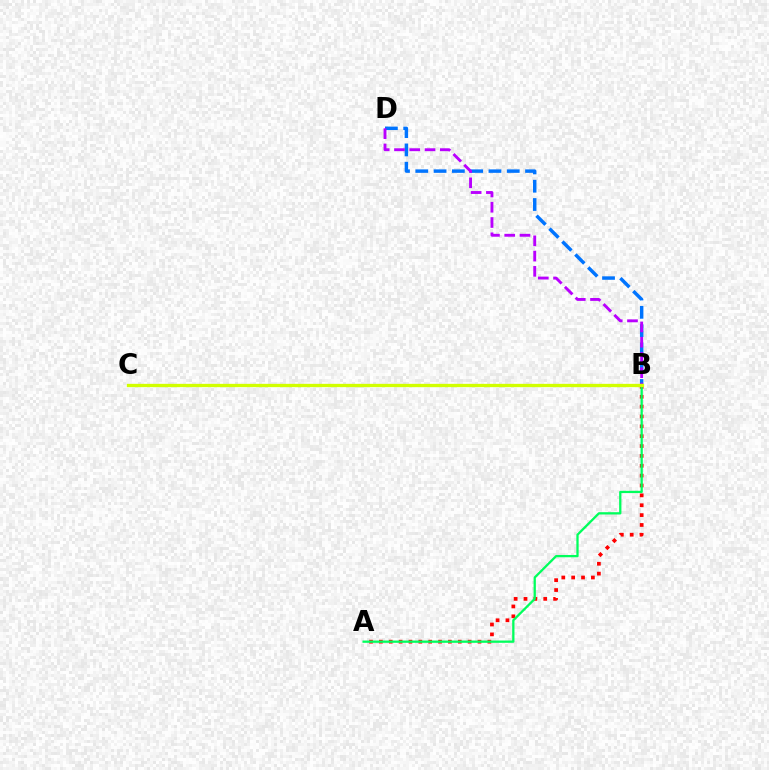{('A', 'B'): [{'color': '#ff0000', 'line_style': 'dotted', 'thickness': 2.68}, {'color': '#00ff5c', 'line_style': 'solid', 'thickness': 1.64}], ('B', 'D'): [{'color': '#0074ff', 'line_style': 'dashed', 'thickness': 2.49}, {'color': '#b900ff', 'line_style': 'dashed', 'thickness': 2.07}], ('B', 'C'): [{'color': '#d1ff00', 'line_style': 'solid', 'thickness': 2.38}]}